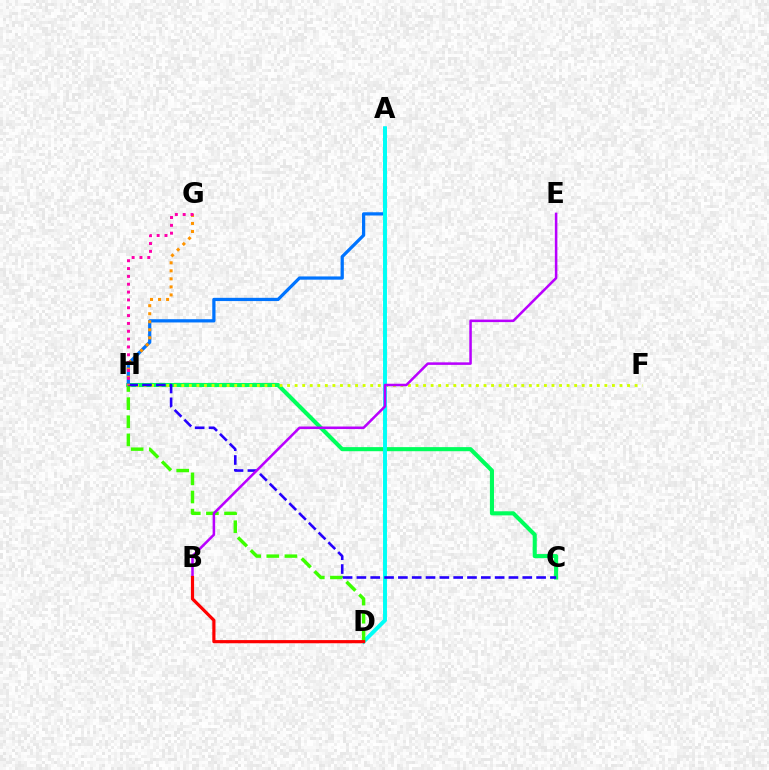{('C', 'H'): [{'color': '#00ff5c', 'line_style': 'solid', 'thickness': 2.95}, {'color': '#2500ff', 'line_style': 'dashed', 'thickness': 1.88}], ('F', 'H'): [{'color': '#d1ff00', 'line_style': 'dotted', 'thickness': 2.05}], ('A', 'H'): [{'color': '#0074ff', 'line_style': 'solid', 'thickness': 2.33}], ('A', 'D'): [{'color': '#00fff6', 'line_style': 'solid', 'thickness': 2.83}], ('D', 'H'): [{'color': '#3dff00', 'line_style': 'dashed', 'thickness': 2.46}], ('B', 'E'): [{'color': '#b900ff', 'line_style': 'solid', 'thickness': 1.82}], ('B', 'D'): [{'color': '#ff0000', 'line_style': 'solid', 'thickness': 2.28}], ('G', 'H'): [{'color': '#ff9400', 'line_style': 'dotted', 'thickness': 2.18}, {'color': '#ff00ac', 'line_style': 'dotted', 'thickness': 2.13}]}